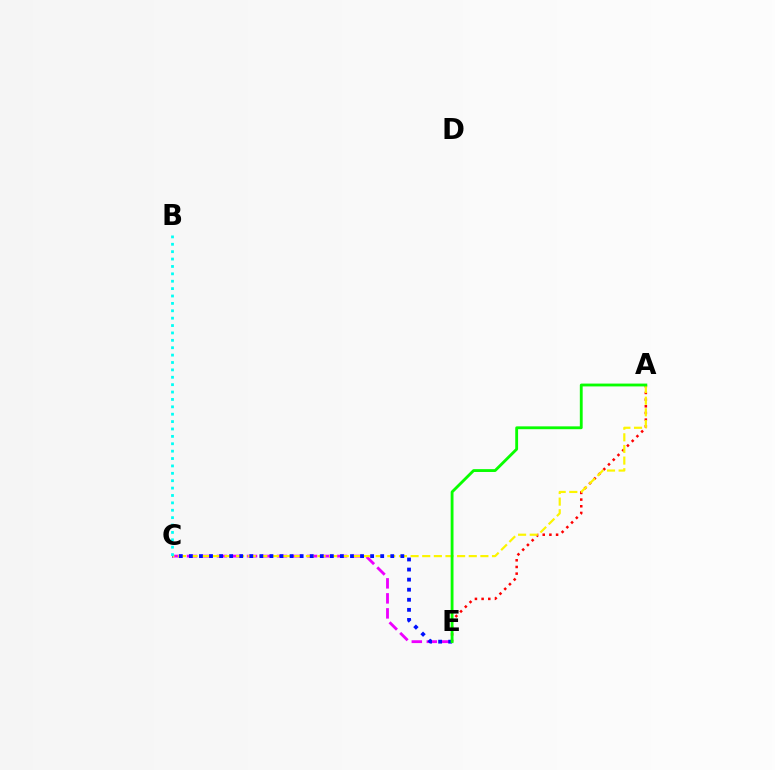{('C', 'E'): [{'color': '#ee00ff', 'line_style': 'dashed', 'thickness': 2.04}, {'color': '#0010ff', 'line_style': 'dotted', 'thickness': 2.74}], ('A', 'E'): [{'color': '#ff0000', 'line_style': 'dotted', 'thickness': 1.81}, {'color': '#08ff00', 'line_style': 'solid', 'thickness': 2.04}], ('A', 'C'): [{'color': '#fcf500', 'line_style': 'dashed', 'thickness': 1.58}], ('B', 'C'): [{'color': '#00fff6', 'line_style': 'dotted', 'thickness': 2.01}]}